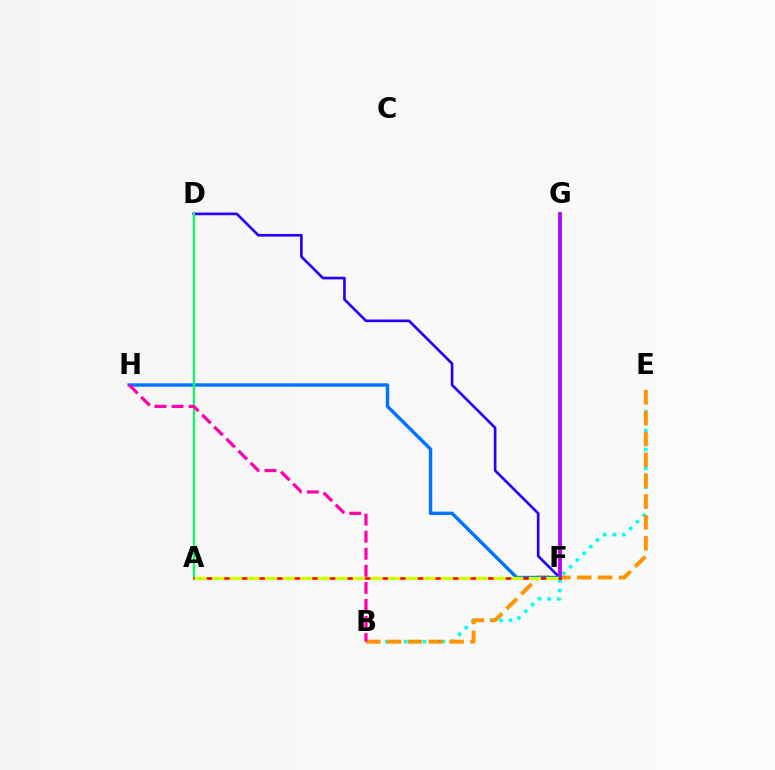{('B', 'E'): [{'color': '#00fff6', 'line_style': 'dotted', 'thickness': 2.57}, {'color': '#ff9400', 'line_style': 'dashed', 'thickness': 2.83}], ('D', 'F'): [{'color': '#2500ff', 'line_style': 'solid', 'thickness': 1.91}], ('F', 'G'): [{'color': '#3dff00', 'line_style': 'dotted', 'thickness': 1.67}, {'color': '#b900ff', 'line_style': 'solid', 'thickness': 2.74}], ('F', 'H'): [{'color': '#0074ff', 'line_style': 'solid', 'thickness': 2.45}], ('A', 'D'): [{'color': '#00ff5c', 'line_style': 'solid', 'thickness': 1.56}], ('A', 'F'): [{'color': '#ff0000', 'line_style': 'solid', 'thickness': 1.85}, {'color': '#d1ff00', 'line_style': 'dashed', 'thickness': 2.39}], ('B', 'H'): [{'color': '#ff00ac', 'line_style': 'dashed', 'thickness': 2.32}]}